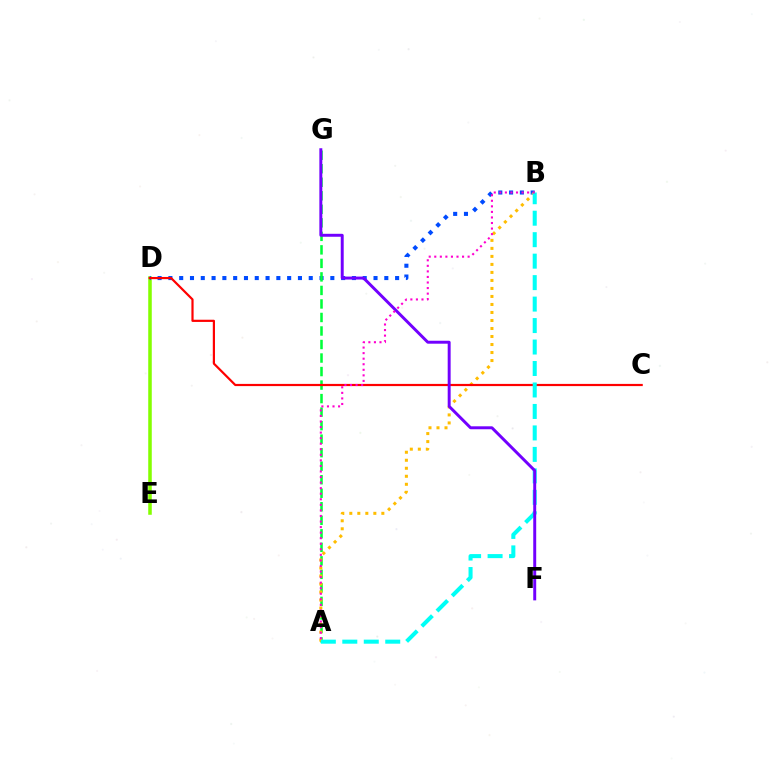{('D', 'E'): [{'color': '#84ff00', 'line_style': 'solid', 'thickness': 2.55}], ('B', 'D'): [{'color': '#004bff', 'line_style': 'dotted', 'thickness': 2.93}], ('A', 'G'): [{'color': '#00ff39', 'line_style': 'dashed', 'thickness': 1.84}], ('A', 'B'): [{'color': '#ffbd00', 'line_style': 'dotted', 'thickness': 2.18}, {'color': '#00fff6', 'line_style': 'dashed', 'thickness': 2.92}, {'color': '#ff00cf', 'line_style': 'dotted', 'thickness': 1.51}], ('C', 'D'): [{'color': '#ff0000', 'line_style': 'solid', 'thickness': 1.58}], ('F', 'G'): [{'color': '#7200ff', 'line_style': 'solid', 'thickness': 2.12}]}